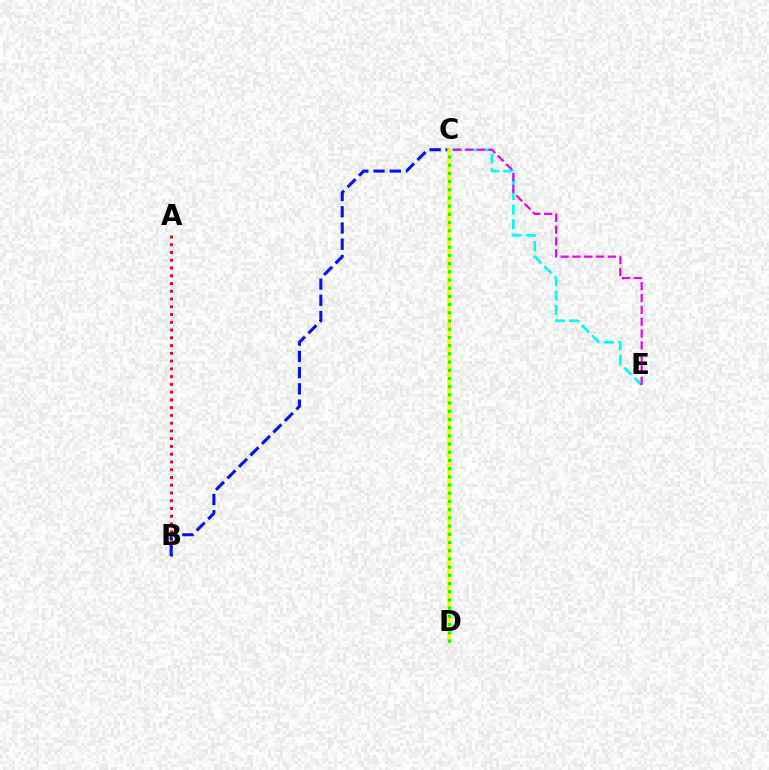{('A', 'B'): [{'color': '#ff0000', 'line_style': 'dotted', 'thickness': 2.11}], ('C', 'E'): [{'color': '#00fff6', 'line_style': 'dashed', 'thickness': 1.97}, {'color': '#ee00ff', 'line_style': 'dashed', 'thickness': 1.61}], ('B', 'C'): [{'color': '#0010ff', 'line_style': 'dashed', 'thickness': 2.21}], ('C', 'D'): [{'color': '#fcf500', 'line_style': 'solid', 'thickness': 2.54}, {'color': '#08ff00', 'line_style': 'dotted', 'thickness': 2.23}]}